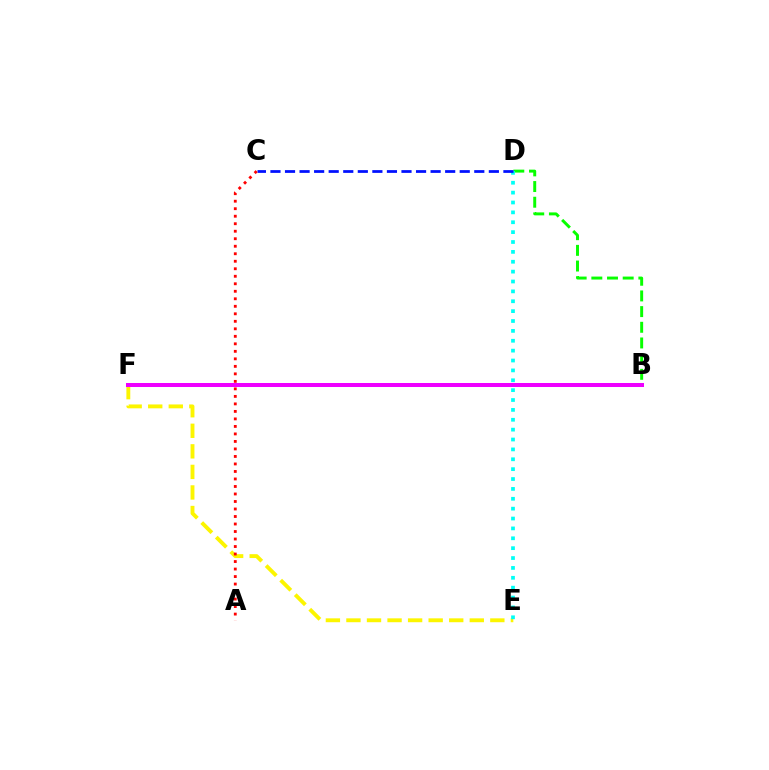{('B', 'D'): [{'color': '#08ff00', 'line_style': 'dashed', 'thickness': 2.13}], ('E', 'F'): [{'color': '#fcf500', 'line_style': 'dashed', 'thickness': 2.79}], ('D', 'E'): [{'color': '#00fff6', 'line_style': 'dotted', 'thickness': 2.68}], ('C', 'D'): [{'color': '#0010ff', 'line_style': 'dashed', 'thickness': 1.98}], ('B', 'F'): [{'color': '#ee00ff', 'line_style': 'solid', 'thickness': 2.88}], ('A', 'C'): [{'color': '#ff0000', 'line_style': 'dotted', 'thickness': 2.04}]}